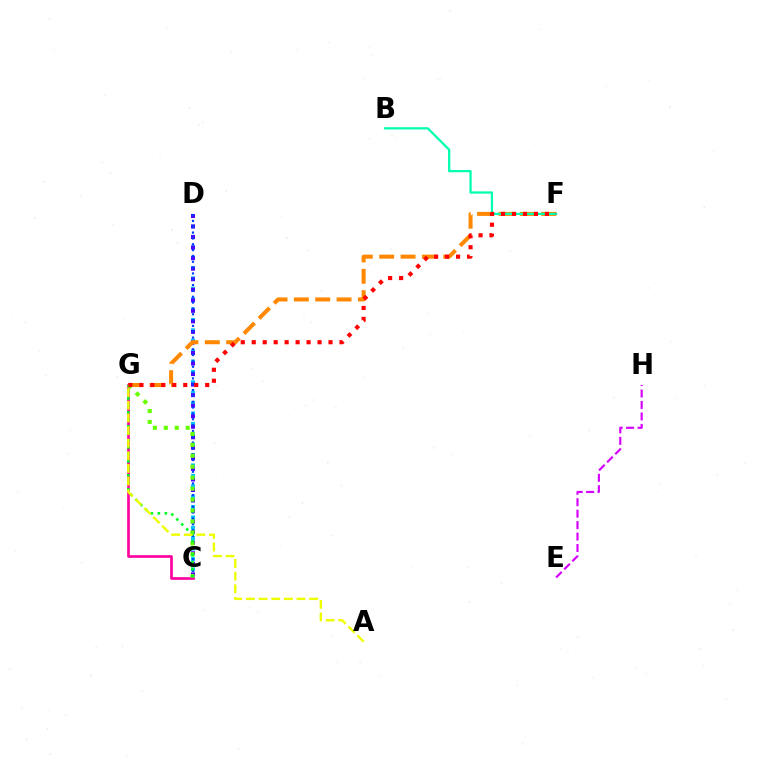{('C', 'D'): [{'color': '#00c7ff', 'line_style': 'dotted', 'thickness': 2.82}, {'color': '#4f00ff', 'line_style': 'dotted', 'thickness': 2.86}, {'color': '#003fff', 'line_style': 'dotted', 'thickness': 1.58}], ('E', 'H'): [{'color': '#d600ff', 'line_style': 'dashed', 'thickness': 1.56}], ('C', 'G'): [{'color': '#ff00a0', 'line_style': 'solid', 'thickness': 1.92}, {'color': '#66ff00', 'line_style': 'dotted', 'thickness': 2.97}, {'color': '#00ff27', 'line_style': 'dotted', 'thickness': 1.9}], ('F', 'G'): [{'color': '#ff8800', 'line_style': 'dashed', 'thickness': 2.9}, {'color': '#ff0000', 'line_style': 'dotted', 'thickness': 2.98}], ('A', 'G'): [{'color': '#eeff00', 'line_style': 'dashed', 'thickness': 1.72}], ('B', 'F'): [{'color': '#00ffaf', 'line_style': 'solid', 'thickness': 1.62}]}